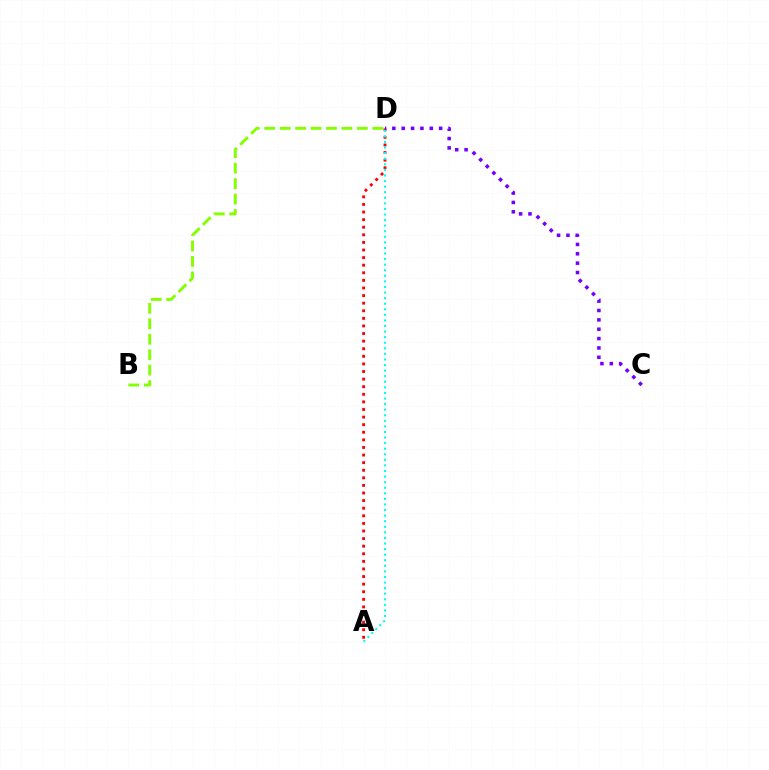{('A', 'D'): [{'color': '#ff0000', 'line_style': 'dotted', 'thickness': 2.06}, {'color': '#00fff6', 'line_style': 'dotted', 'thickness': 1.52}], ('C', 'D'): [{'color': '#7200ff', 'line_style': 'dotted', 'thickness': 2.54}], ('B', 'D'): [{'color': '#84ff00', 'line_style': 'dashed', 'thickness': 2.1}]}